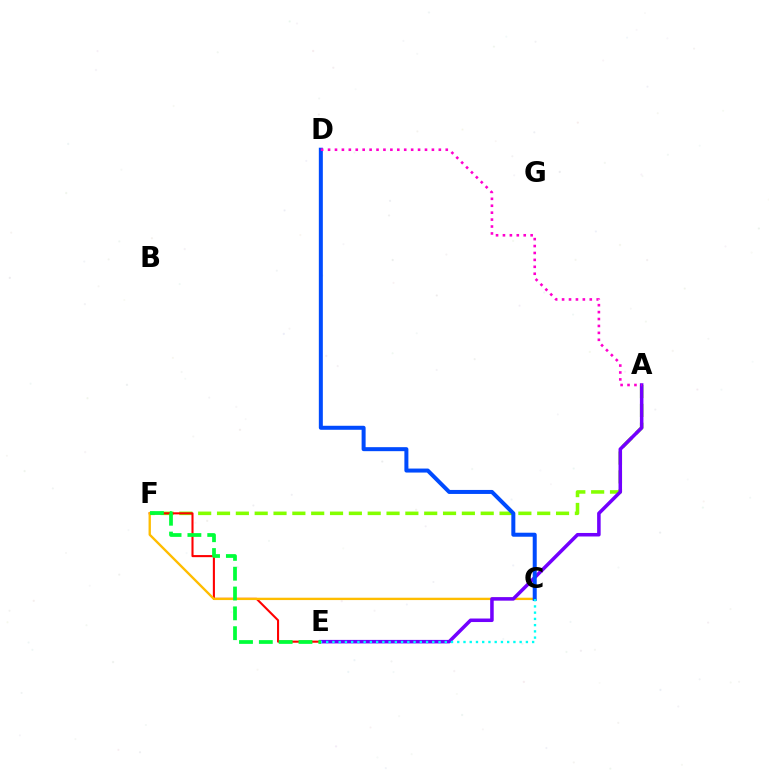{('A', 'F'): [{'color': '#84ff00', 'line_style': 'dashed', 'thickness': 2.56}], ('E', 'F'): [{'color': '#ff0000', 'line_style': 'solid', 'thickness': 1.5}, {'color': '#00ff39', 'line_style': 'dashed', 'thickness': 2.69}], ('C', 'F'): [{'color': '#ffbd00', 'line_style': 'solid', 'thickness': 1.69}], ('A', 'E'): [{'color': '#7200ff', 'line_style': 'solid', 'thickness': 2.54}], ('C', 'D'): [{'color': '#004bff', 'line_style': 'solid', 'thickness': 2.88}], ('C', 'E'): [{'color': '#00fff6', 'line_style': 'dotted', 'thickness': 1.7}], ('A', 'D'): [{'color': '#ff00cf', 'line_style': 'dotted', 'thickness': 1.88}]}